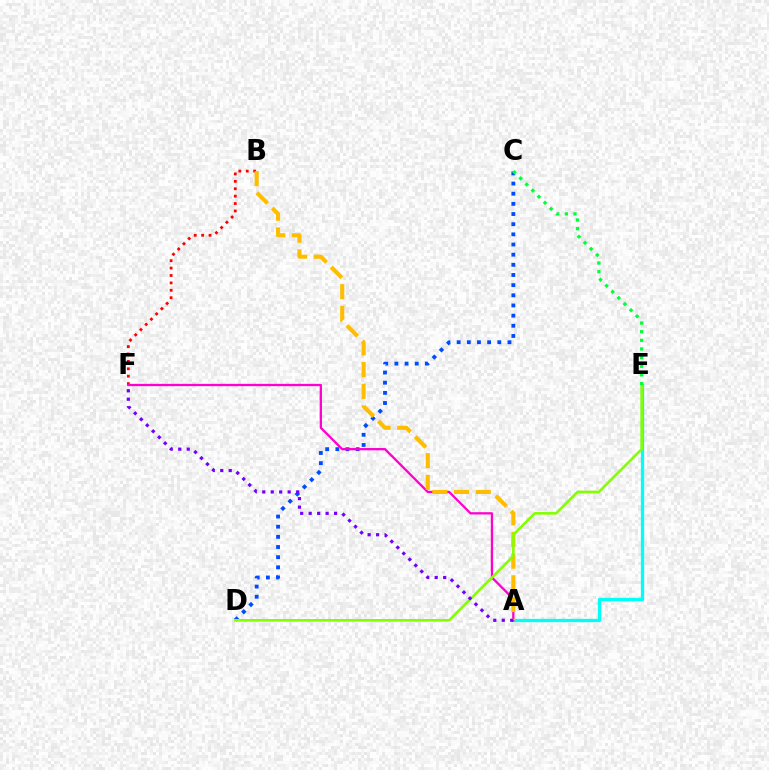{('B', 'F'): [{'color': '#ff0000', 'line_style': 'dotted', 'thickness': 2.01}], ('C', 'D'): [{'color': '#004bff', 'line_style': 'dotted', 'thickness': 2.76}], ('A', 'E'): [{'color': '#00fff6', 'line_style': 'solid', 'thickness': 2.36}], ('A', 'F'): [{'color': '#ff00cf', 'line_style': 'solid', 'thickness': 1.65}, {'color': '#7200ff', 'line_style': 'dotted', 'thickness': 2.3}], ('A', 'B'): [{'color': '#ffbd00', 'line_style': 'dashed', 'thickness': 2.95}], ('D', 'E'): [{'color': '#84ff00', 'line_style': 'solid', 'thickness': 1.87}], ('C', 'E'): [{'color': '#00ff39', 'line_style': 'dotted', 'thickness': 2.35}]}